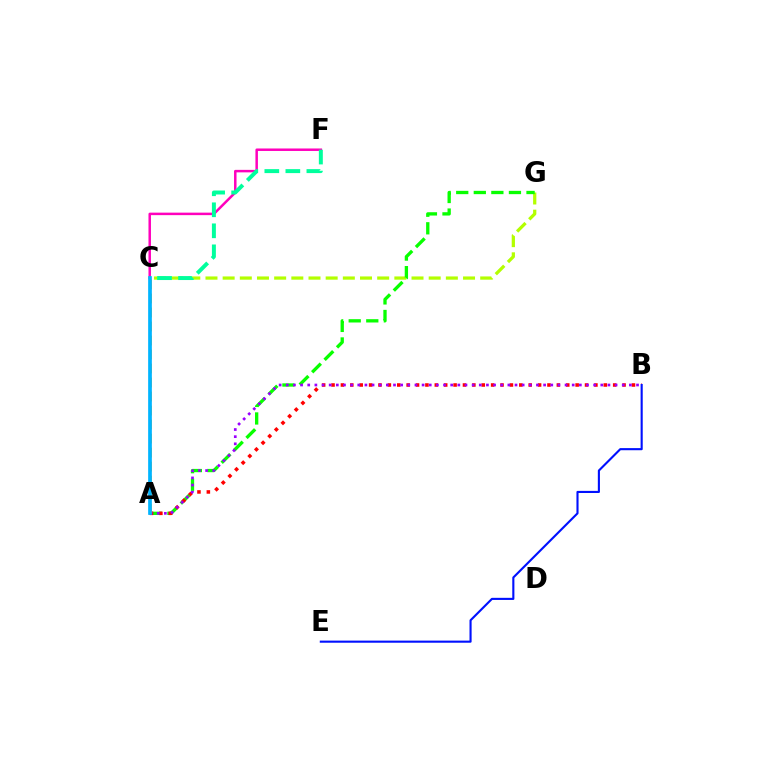{('C', 'G'): [{'color': '#b3ff00', 'line_style': 'dashed', 'thickness': 2.33}], ('A', 'G'): [{'color': '#08ff00', 'line_style': 'dashed', 'thickness': 2.39}], ('A', 'B'): [{'color': '#ff0000', 'line_style': 'dotted', 'thickness': 2.55}, {'color': '#9b00ff', 'line_style': 'dotted', 'thickness': 1.94}], ('C', 'F'): [{'color': '#ff00bd', 'line_style': 'solid', 'thickness': 1.8}, {'color': '#00ff9d', 'line_style': 'dashed', 'thickness': 2.86}], ('A', 'C'): [{'color': '#ffa500', 'line_style': 'dashed', 'thickness': 1.9}, {'color': '#00b5ff', 'line_style': 'solid', 'thickness': 2.66}], ('B', 'E'): [{'color': '#0010ff', 'line_style': 'solid', 'thickness': 1.52}]}